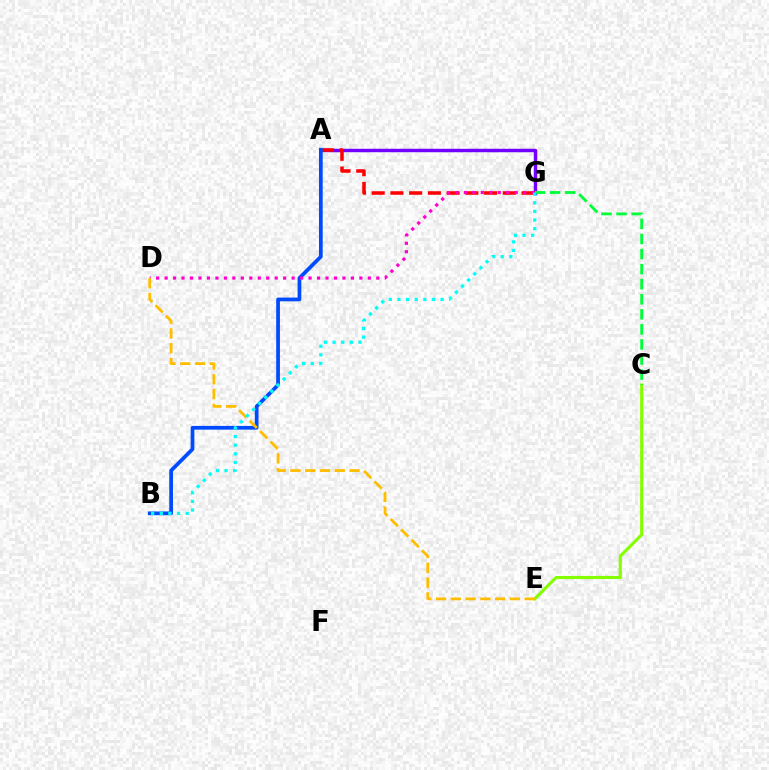{('A', 'G'): [{'color': '#7200ff', 'line_style': 'solid', 'thickness': 2.48}, {'color': '#ff0000', 'line_style': 'dashed', 'thickness': 2.54}], ('C', 'E'): [{'color': '#84ff00', 'line_style': 'solid', 'thickness': 2.23}], ('C', 'G'): [{'color': '#00ff39', 'line_style': 'dashed', 'thickness': 2.05}], ('A', 'B'): [{'color': '#004bff', 'line_style': 'solid', 'thickness': 2.69}], ('D', 'G'): [{'color': '#ff00cf', 'line_style': 'dotted', 'thickness': 2.3}], ('D', 'E'): [{'color': '#ffbd00', 'line_style': 'dashed', 'thickness': 2.01}], ('B', 'G'): [{'color': '#00fff6', 'line_style': 'dotted', 'thickness': 2.35}]}